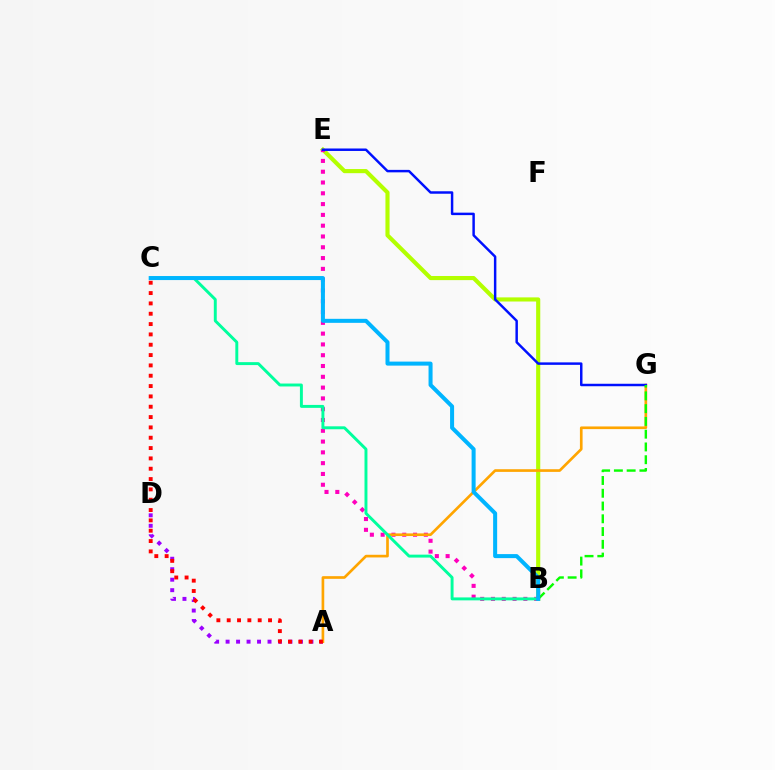{('B', 'E'): [{'color': '#b3ff00', 'line_style': 'solid', 'thickness': 2.97}, {'color': '#ff00bd', 'line_style': 'dotted', 'thickness': 2.93}], ('A', 'D'): [{'color': '#9b00ff', 'line_style': 'dotted', 'thickness': 2.85}], ('A', 'G'): [{'color': '#ffa500', 'line_style': 'solid', 'thickness': 1.92}], ('B', 'C'): [{'color': '#00ff9d', 'line_style': 'solid', 'thickness': 2.11}, {'color': '#00b5ff', 'line_style': 'solid', 'thickness': 2.89}], ('E', 'G'): [{'color': '#0010ff', 'line_style': 'solid', 'thickness': 1.78}], ('B', 'G'): [{'color': '#08ff00', 'line_style': 'dashed', 'thickness': 1.73}], ('A', 'C'): [{'color': '#ff0000', 'line_style': 'dotted', 'thickness': 2.81}]}